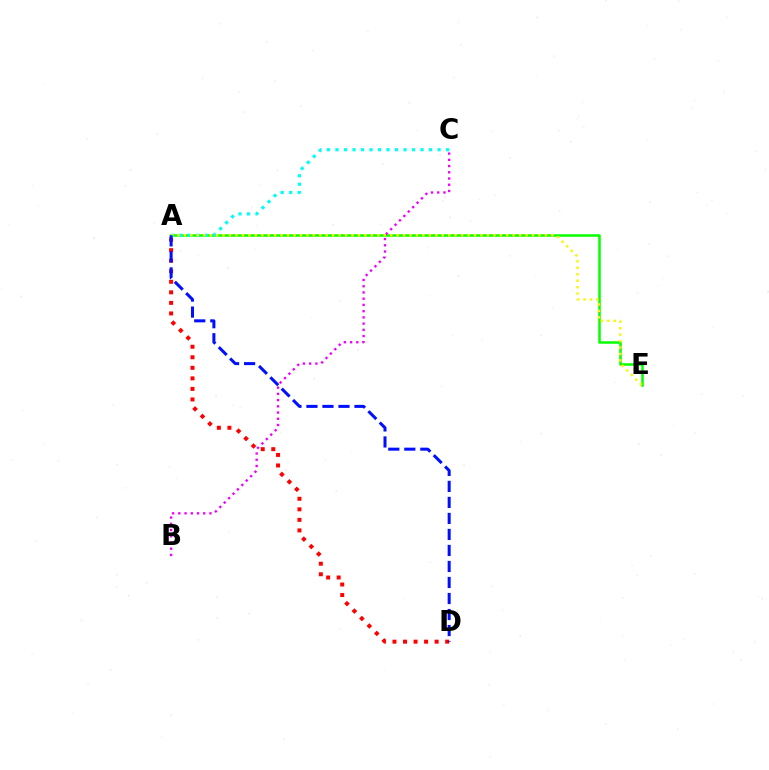{('A', 'D'): [{'color': '#ff0000', 'line_style': 'dotted', 'thickness': 2.86}, {'color': '#0010ff', 'line_style': 'dashed', 'thickness': 2.18}], ('A', 'E'): [{'color': '#08ff00', 'line_style': 'solid', 'thickness': 1.82}, {'color': '#fcf500', 'line_style': 'dotted', 'thickness': 1.75}], ('A', 'C'): [{'color': '#00fff6', 'line_style': 'dotted', 'thickness': 2.31}], ('B', 'C'): [{'color': '#ee00ff', 'line_style': 'dotted', 'thickness': 1.69}]}